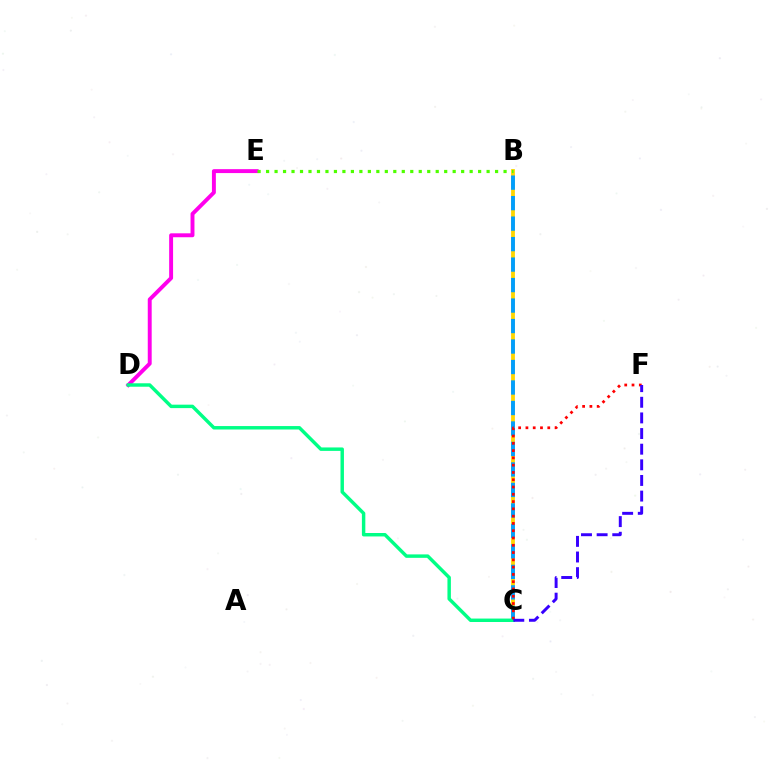{('D', 'E'): [{'color': '#ff00ed', 'line_style': 'solid', 'thickness': 2.82}], ('B', 'C'): [{'color': '#ffd500', 'line_style': 'solid', 'thickness': 2.73}, {'color': '#009eff', 'line_style': 'dashed', 'thickness': 2.78}], ('C', 'D'): [{'color': '#00ff86', 'line_style': 'solid', 'thickness': 2.48}], ('B', 'E'): [{'color': '#4fff00', 'line_style': 'dotted', 'thickness': 2.3}], ('C', 'F'): [{'color': '#ff0000', 'line_style': 'dotted', 'thickness': 1.98}, {'color': '#3700ff', 'line_style': 'dashed', 'thickness': 2.12}]}